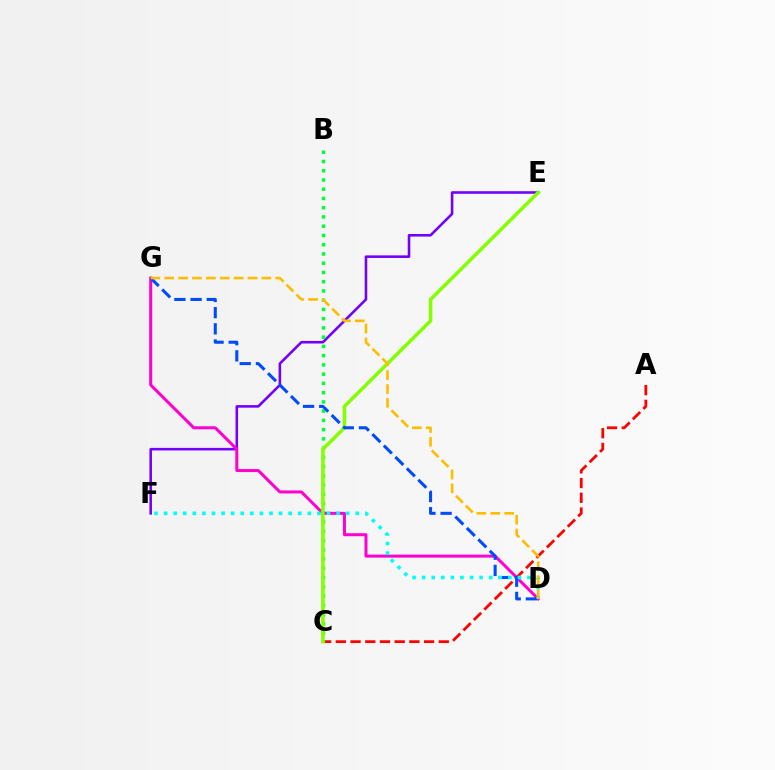{('A', 'C'): [{'color': '#ff0000', 'line_style': 'dashed', 'thickness': 2.0}], ('E', 'F'): [{'color': '#7200ff', 'line_style': 'solid', 'thickness': 1.85}], ('B', 'C'): [{'color': '#00ff39', 'line_style': 'dotted', 'thickness': 2.51}], ('D', 'G'): [{'color': '#ff00cf', 'line_style': 'solid', 'thickness': 2.16}, {'color': '#004bff', 'line_style': 'dashed', 'thickness': 2.2}, {'color': '#ffbd00', 'line_style': 'dashed', 'thickness': 1.89}], ('C', 'E'): [{'color': '#84ff00', 'line_style': 'solid', 'thickness': 2.54}], ('D', 'F'): [{'color': '#00fff6', 'line_style': 'dotted', 'thickness': 2.6}]}